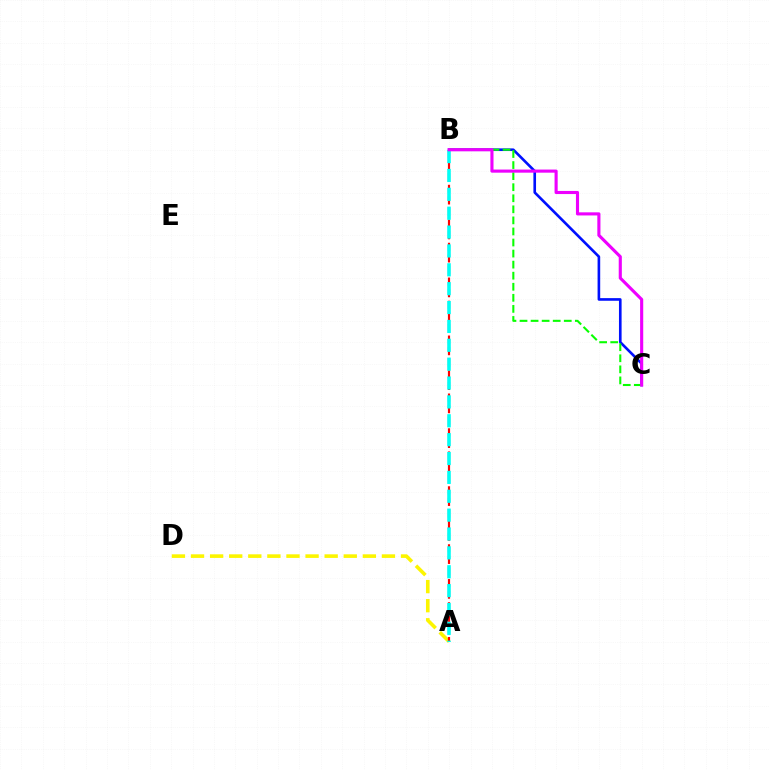{('A', 'D'): [{'color': '#fcf500', 'line_style': 'dashed', 'thickness': 2.59}], ('B', 'C'): [{'color': '#0010ff', 'line_style': 'solid', 'thickness': 1.89}, {'color': '#08ff00', 'line_style': 'dashed', 'thickness': 1.5}, {'color': '#ee00ff', 'line_style': 'solid', 'thickness': 2.24}], ('A', 'B'): [{'color': '#ff0000', 'line_style': 'dashed', 'thickness': 1.58}, {'color': '#00fff6', 'line_style': 'dashed', 'thickness': 2.56}]}